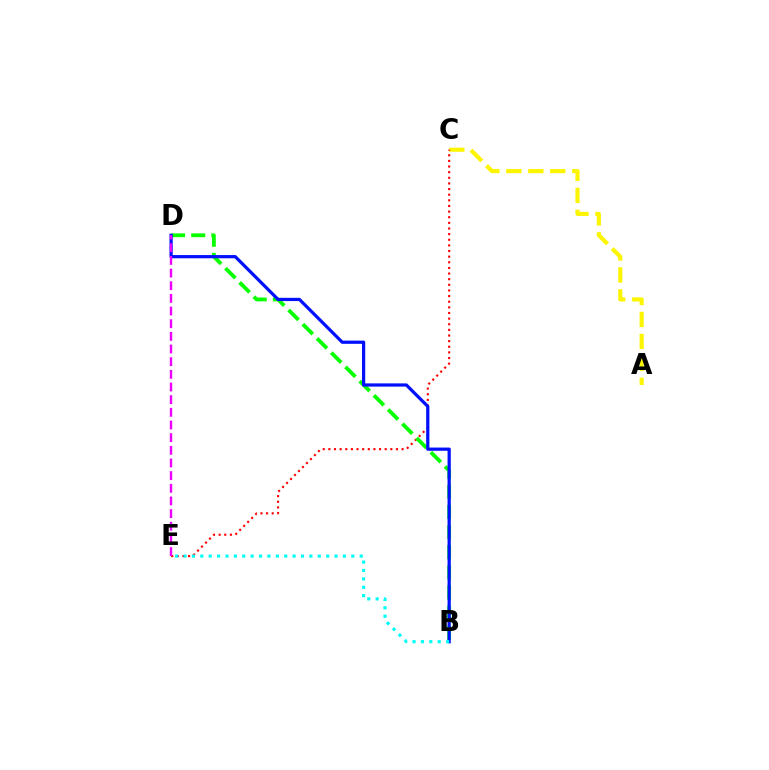{('A', 'C'): [{'color': '#fcf500', 'line_style': 'dashed', 'thickness': 2.98}], ('C', 'E'): [{'color': '#ff0000', 'line_style': 'dotted', 'thickness': 1.53}], ('B', 'D'): [{'color': '#08ff00', 'line_style': 'dashed', 'thickness': 2.73}, {'color': '#0010ff', 'line_style': 'solid', 'thickness': 2.32}], ('D', 'E'): [{'color': '#ee00ff', 'line_style': 'dashed', 'thickness': 1.72}], ('B', 'E'): [{'color': '#00fff6', 'line_style': 'dotted', 'thickness': 2.28}]}